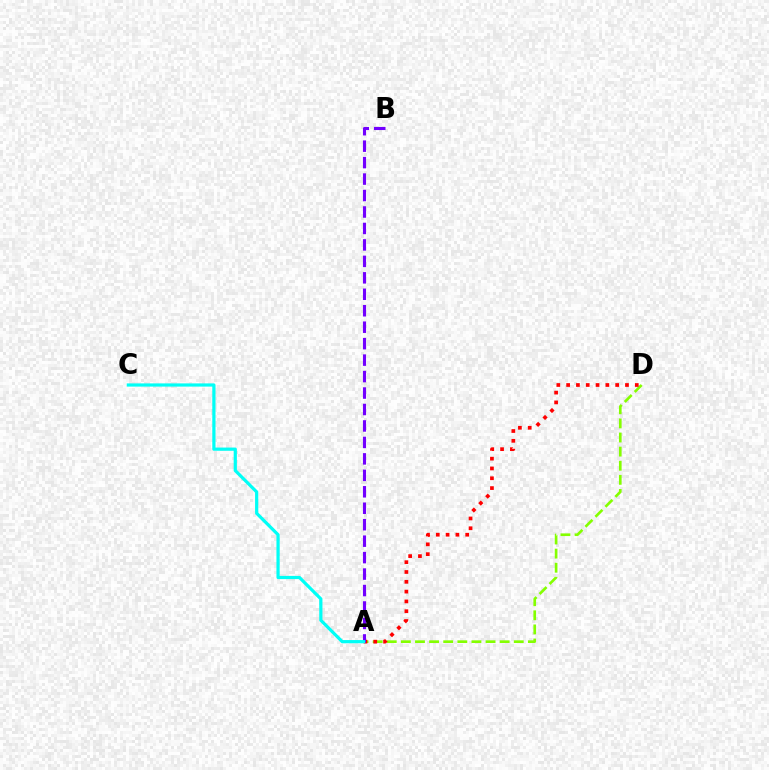{('A', 'D'): [{'color': '#84ff00', 'line_style': 'dashed', 'thickness': 1.92}, {'color': '#ff0000', 'line_style': 'dotted', 'thickness': 2.66}], ('A', 'B'): [{'color': '#7200ff', 'line_style': 'dashed', 'thickness': 2.24}], ('A', 'C'): [{'color': '#00fff6', 'line_style': 'solid', 'thickness': 2.31}]}